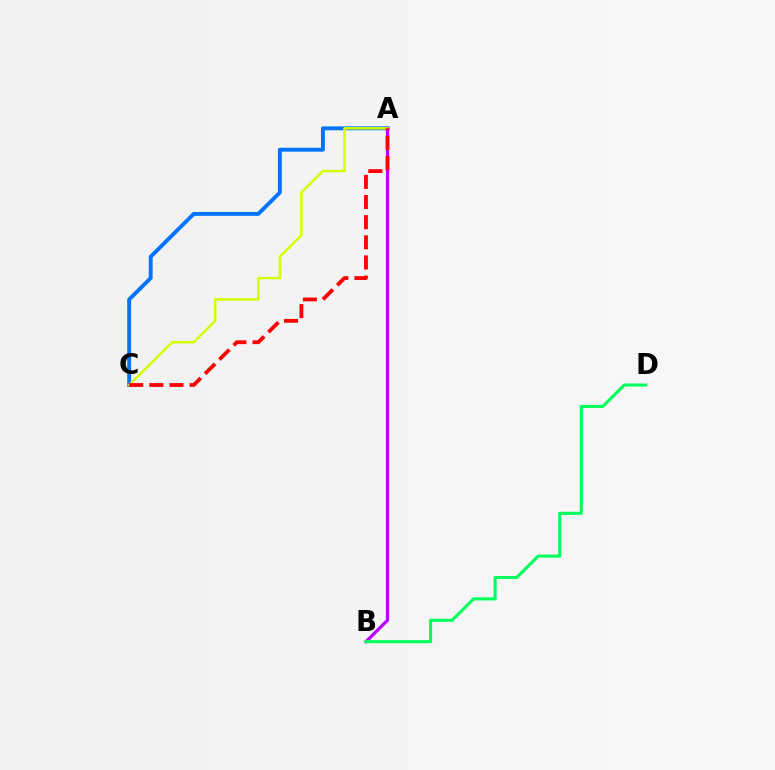{('A', 'C'): [{'color': '#0074ff', 'line_style': 'solid', 'thickness': 2.8}, {'color': '#d1ff00', 'line_style': 'solid', 'thickness': 1.76}, {'color': '#ff0000', 'line_style': 'dashed', 'thickness': 2.74}], ('A', 'B'): [{'color': '#b900ff', 'line_style': 'solid', 'thickness': 2.32}], ('B', 'D'): [{'color': '#00ff5c', 'line_style': 'solid', 'thickness': 2.21}]}